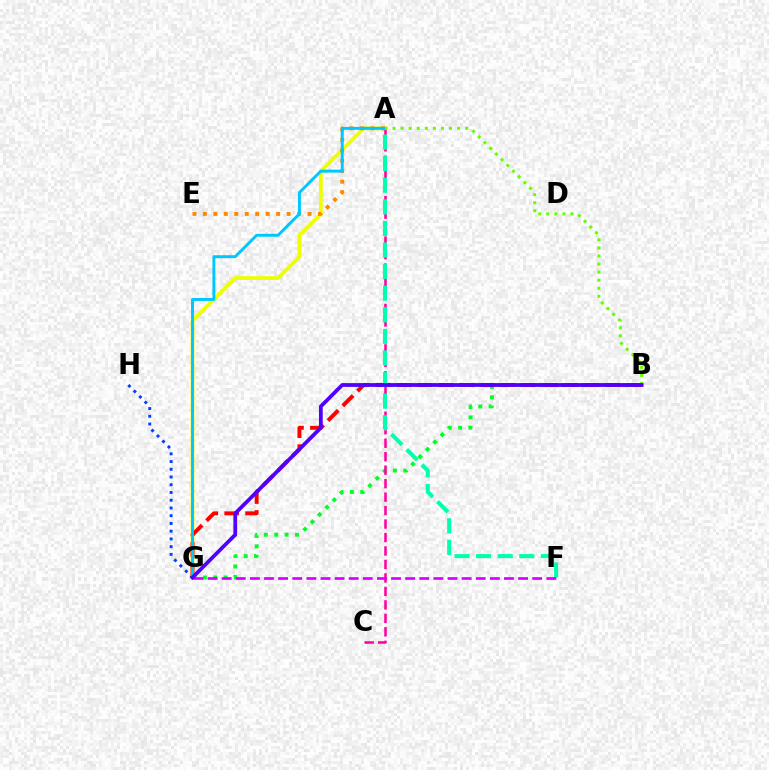{('A', 'G'): [{'color': '#eeff00', 'line_style': 'solid', 'thickness': 2.72}, {'color': '#00c7ff', 'line_style': 'solid', 'thickness': 2.12}], ('B', 'G'): [{'color': '#00ff27', 'line_style': 'dotted', 'thickness': 2.82}, {'color': '#ff0000', 'line_style': 'dashed', 'thickness': 2.84}, {'color': '#4f00ff', 'line_style': 'solid', 'thickness': 2.71}], ('G', 'H'): [{'color': '#003fff', 'line_style': 'dotted', 'thickness': 2.1}], ('A', 'C'): [{'color': '#ff00a0', 'line_style': 'dashed', 'thickness': 1.83}], ('A', 'E'): [{'color': '#ff8800', 'line_style': 'dotted', 'thickness': 2.84}], ('A', 'F'): [{'color': '#00ffaf', 'line_style': 'dashed', 'thickness': 2.93}], ('A', 'B'): [{'color': '#66ff00', 'line_style': 'dotted', 'thickness': 2.19}], ('F', 'G'): [{'color': '#d600ff', 'line_style': 'dashed', 'thickness': 1.92}]}